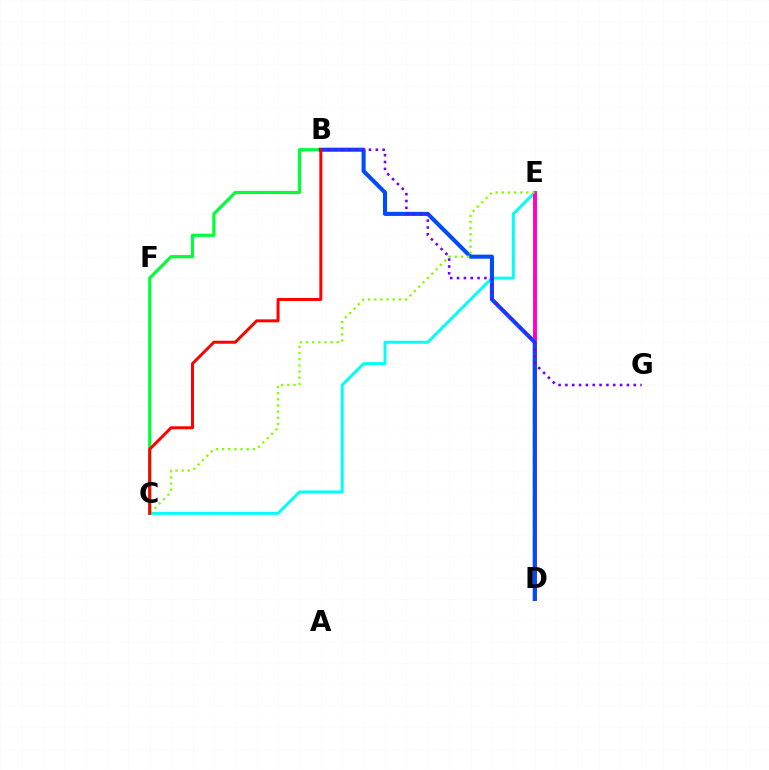{('B', 'C'): [{'color': '#00ff39', 'line_style': 'solid', 'thickness': 2.29}, {'color': '#ff0000', 'line_style': 'solid', 'thickness': 2.14}], ('C', 'E'): [{'color': '#00fff6', 'line_style': 'solid', 'thickness': 2.13}, {'color': '#84ff00', 'line_style': 'dotted', 'thickness': 1.67}], ('D', 'E'): [{'color': '#ffbd00', 'line_style': 'dotted', 'thickness': 1.77}, {'color': '#ff00cf', 'line_style': 'solid', 'thickness': 2.81}], ('B', 'D'): [{'color': '#004bff', 'line_style': 'solid', 'thickness': 2.94}], ('B', 'G'): [{'color': '#7200ff', 'line_style': 'dotted', 'thickness': 1.86}]}